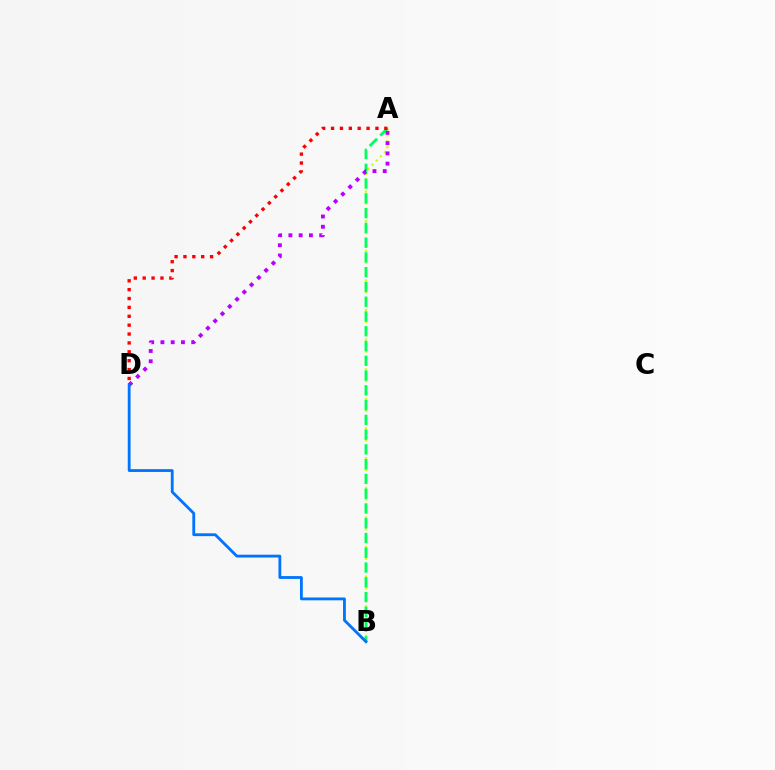{('A', 'B'): [{'color': '#d1ff00', 'line_style': 'dotted', 'thickness': 1.61}, {'color': '#00ff5c', 'line_style': 'dashed', 'thickness': 2.01}], ('A', 'D'): [{'color': '#b900ff', 'line_style': 'dotted', 'thickness': 2.79}, {'color': '#ff0000', 'line_style': 'dotted', 'thickness': 2.41}], ('B', 'D'): [{'color': '#0074ff', 'line_style': 'solid', 'thickness': 2.03}]}